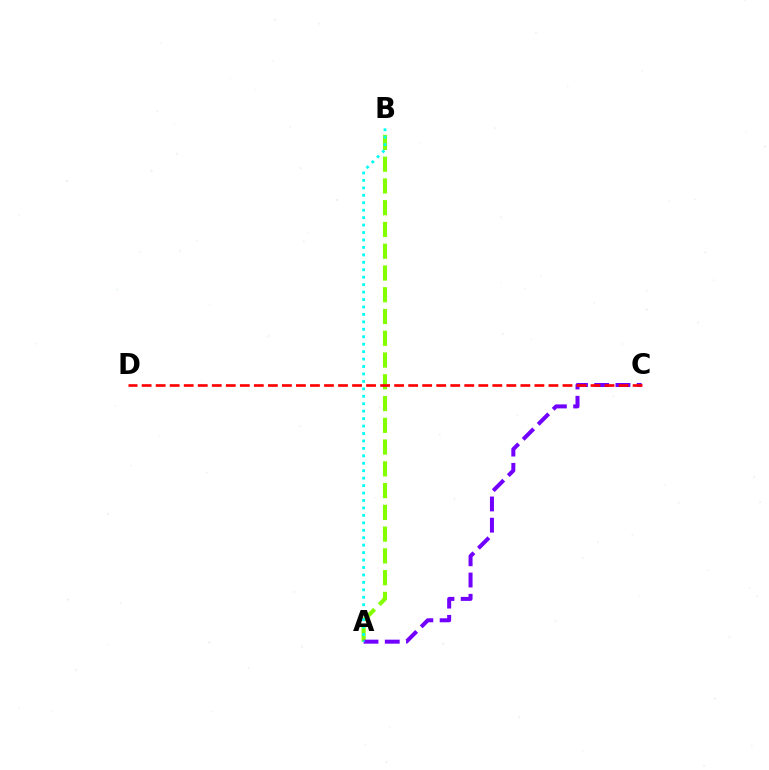{('A', 'B'): [{'color': '#84ff00', 'line_style': 'dashed', 'thickness': 2.96}, {'color': '#00fff6', 'line_style': 'dotted', 'thickness': 2.02}], ('A', 'C'): [{'color': '#7200ff', 'line_style': 'dashed', 'thickness': 2.88}], ('C', 'D'): [{'color': '#ff0000', 'line_style': 'dashed', 'thickness': 1.91}]}